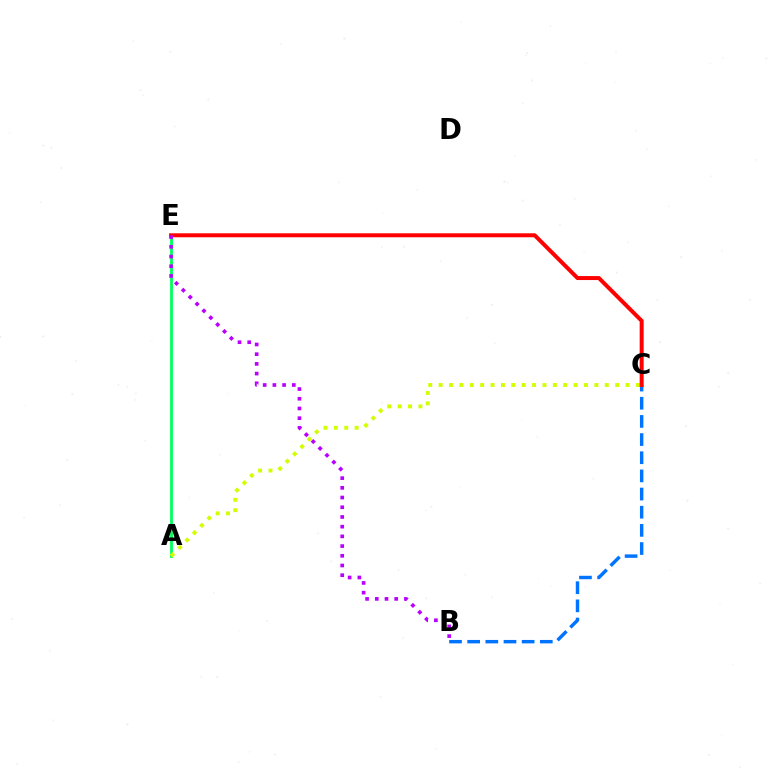{('A', 'E'): [{'color': '#00ff5c', 'line_style': 'solid', 'thickness': 2.02}], ('B', 'C'): [{'color': '#0074ff', 'line_style': 'dashed', 'thickness': 2.47}], ('A', 'C'): [{'color': '#d1ff00', 'line_style': 'dotted', 'thickness': 2.82}], ('C', 'E'): [{'color': '#ff0000', 'line_style': 'solid', 'thickness': 2.87}], ('B', 'E'): [{'color': '#b900ff', 'line_style': 'dotted', 'thickness': 2.64}]}